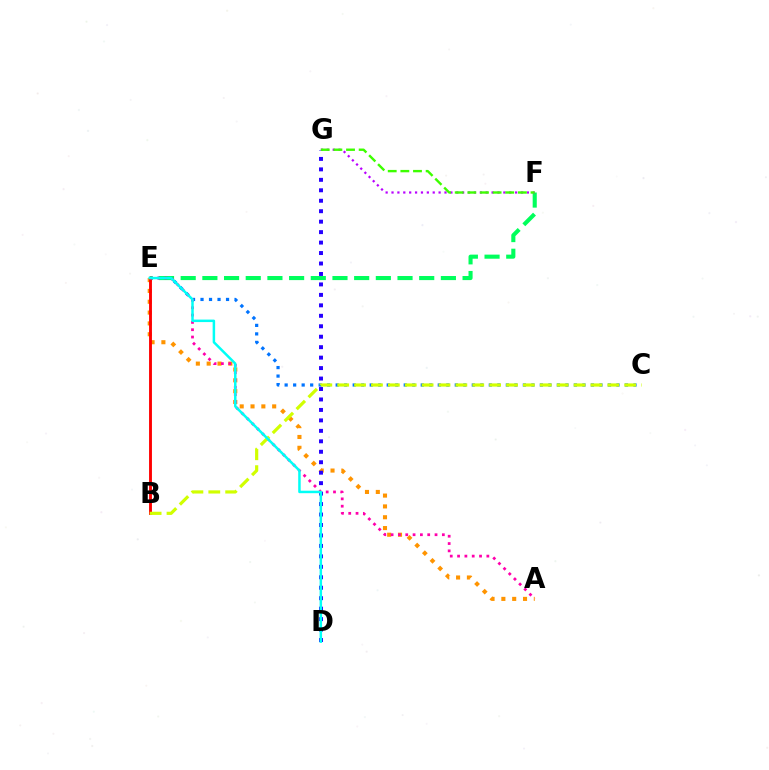{('C', 'E'): [{'color': '#0074ff', 'line_style': 'dotted', 'thickness': 2.31}], ('E', 'F'): [{'color': '#00ff5c', 'line_style': 'dashed', 'thickness': 2.95}], ('A', 'E'): [{'color': '#ff9400', 'line_style': 'dotted', 'thickness': 2.94}, {'color': '#ff00ac', 'line_style': 'dotted', 'thickness': 1.99}], ('D', 'G'): [{'color': '#2500ff', 'line_style': 'dotted', 'thickness': 2.84}], ('B', 'E'): [{'color': '#ff0000', 'line_style': 'solid', 'thickness': 2.07}], ('F', 'G'): [{'color': '#b900ff', 'line_style': 'dotted', 'thickness': 1.6}, {'color': '#3dff00', 'line_style': 'dashed', 'thickness': 1.72}], ('B', 'C'): [{'color': '#d1ff00', 'line_style': 'dashed', 'thickness': 2.29}], ('D', 'E'): [{'color': '#00fff6', 'line_style': 'solid', 'thickness': 1.79}]}